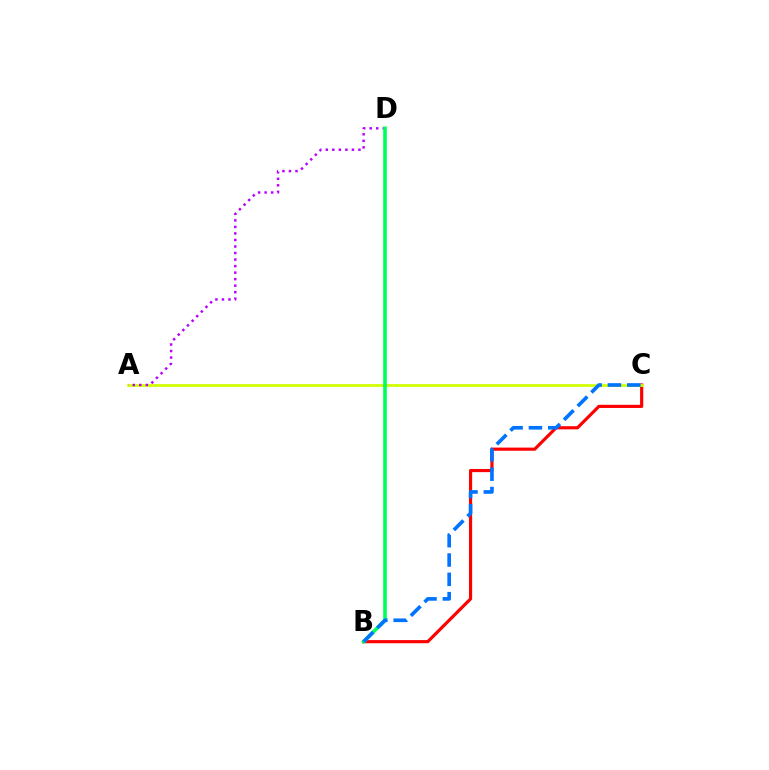{('B', 'C'): [{'color': '#ff0000', 'line_style': 'solid', 'thickness': 2.27}, {'color': '#0074ff', 'line_style': 'dashed', 'thickness': 2.63}], ('A', 'C'): [{'color': '#d1ff00', 'line_style': 'solid', 'thickness': 1.97}], ('A', 'D'): [{'color': '#b900ff', 'line_style': 'dotted', 'thickness': 1.77}], ('B', 'D'): [{'color': '#00ff5c', 'line_style': 'solid', 'thickness': 2.6}]}